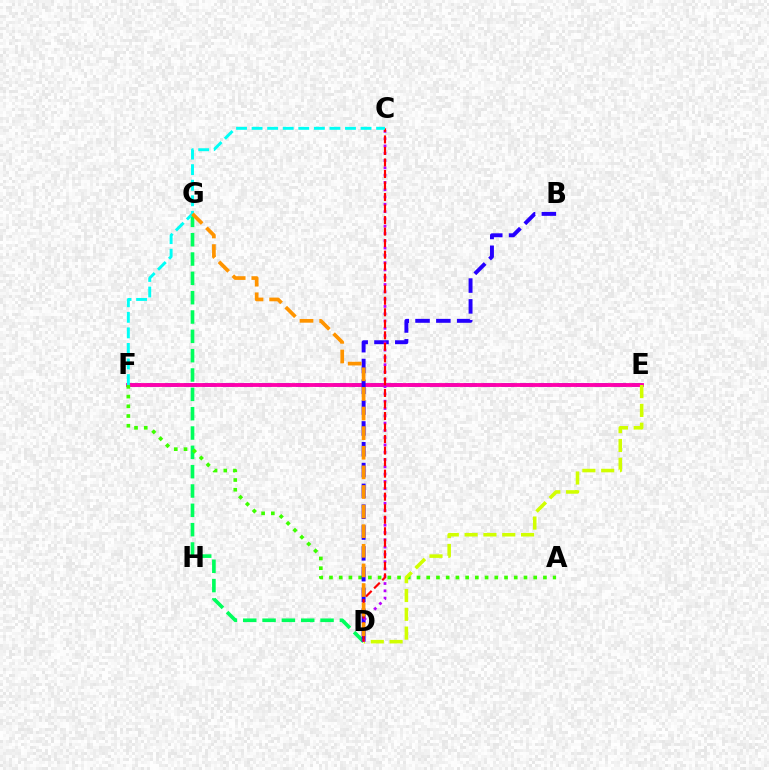{('D', 'G'): [{'color': '#00ff5c', 'line_style': 'dashed', 'thickness': 2.63}, {'color': '#ff9400', 'line_style': 'dashed', 'thickness': 2.66}], ('E', 'F'): [{'color': '#0074ff', 'line_style': 'dashed', 'thickness': 2.54}, {'color': '#ff00ac', 'line_style': 'solid', 'thickness': 2.77}], ('A', 'F'): [{'color': '#3dff00', 'line_style': 'dotted', 'thickness': 2.64}], ('B', 'D'): [{'color': '#2500ff', 'line_style': 'dashed', 'thickness': 2.83}], ('D', 'E'): [{'color': '#d1ff00', 'line_style': 'dashed', 'thickness': 2.56}], ('C', 'D'): [{'color': '#b900ff', 'line_style': 'dotted', 'thickness': 1.98}, {'color': '#ff0000', 'line_style': 'dashed', 'thickness': 1.57}], ('C', 'F'): [{'color': '#00fff6', 'line_style': 'dashed', 'thickness': 2.11}]}